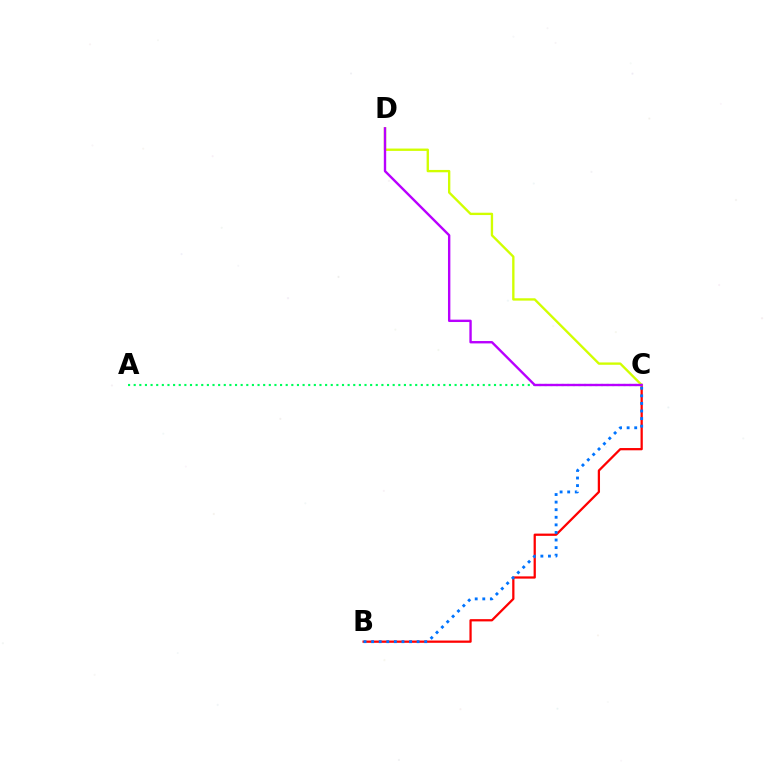{('B', 'C'): [{'color': '#ff0000', 'line_style': 'solid', 'thickness': 1.63}, {'color': '#0074ff', 'line_style': 'dotted', 'thickness': 2.06}], ('C', 'D'): [{'color': '#d1ff00', 'line_style': 'solid', 'thickness': 1.69}, {'color': '#b900ff', 'line_style': 'solid', 'thickness': 1.72}], ('A', 'C'): [{'color': '#00ff5c', 'line_style': 'dotted', 'thickness': 1.53}]}